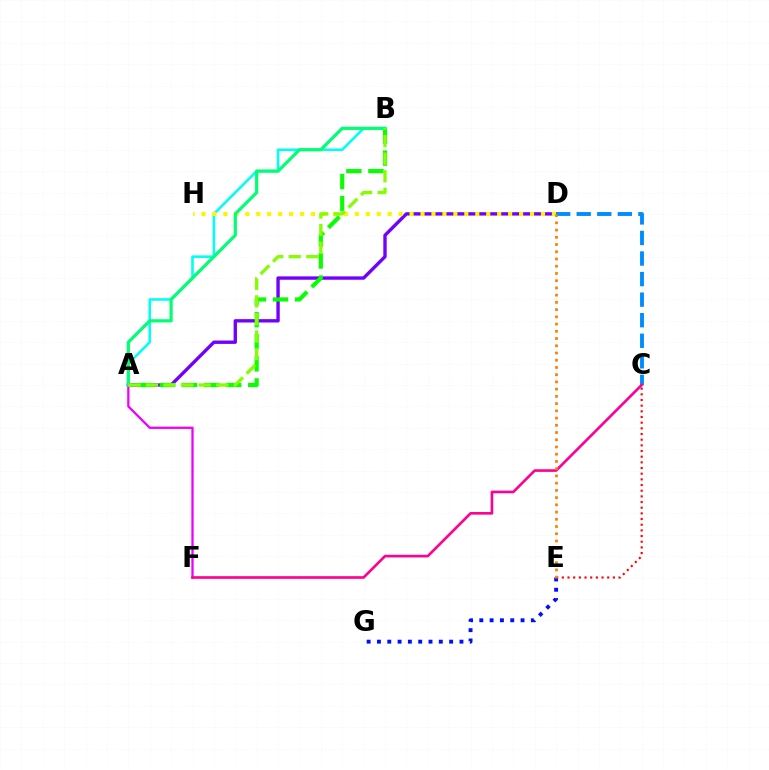{('A', 'D'): [{'color': '#7200ff', 'line_style': 'solid', 'thickness': 2.43}], ('C', 'D'): [{'color': '#008cff', 'line_style': 'dashed', 'thickness': 2.79}], ('A', 'B'): [{'color': '#00fff6', 'line_style': 'solid', 'thickness': 1.85}, {'color': '#08ff00', 'line_style': 'dashed', 'thickness': 3.0}, {'color': '#00ff74', 'line_style': 'solid', 'thickness': 2.31}, {'color': '#84ff00', 'line_style': 'dashed', 'thickness': 2.39}], ('A', 'F'): [{'color': '#ee00ff', 'line_style': 'solid', 'thickness': 1.65}], ('D', 'H'): [{'color': '#fcf500', 'line_style': 'dotted', 'thickness': 2.98}], ('C', 'E'): [{'color': '#ff0000', 'line_style': 'dotted', 'thickness': 1.54}], ('C', 'F'): [{'color': '#ff0094', 'line_style': 'solid', 'thickness': 1.91}], ('E', 'G'): [{'color': '#0010ff', 'line_style': 'dotted', 'thickness': 2.8}], ('D', 'E'): [{'color': '#ff7c00', 'line_style': 'dotted', 'thickness': 1.96}]}